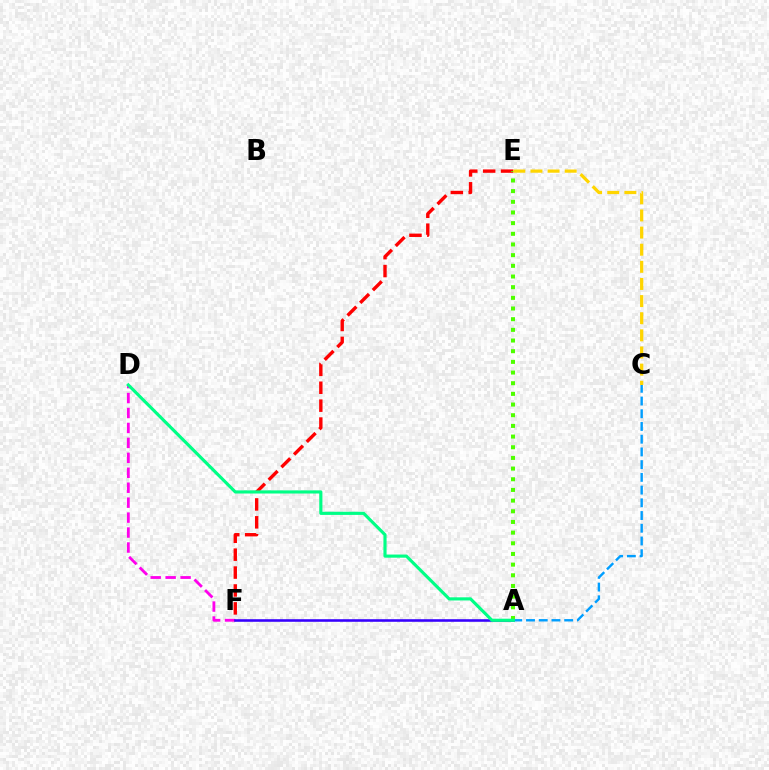{('D', 'F'): [{'color': '#ff00ed', 'line_style': 'dashed', 'thickness': 2.03}], ('E', 'F'): [{'color': '#ff0000', 'line_style': 'dashed', 'thickness': 2.43}], ('A', 'F'): [{'color': '#3700ff', 'line_style': 'solid', 'thickness': 1.86}], ('A', 'C'): [{'color': '#009eff', 'line_style': 'dashed', 'thickness': 1.73}], ('A', 'E'): [{'color': '#4fff00', 'line_style': 'dotted', 'thickness': 2.9}], ('C', 'E'): [{'color': '#ffd500', 'line_style': 'dashed', 'thickness': 2.33}], ('A', 'D'): [{'color': '#00ff86', 'line_style': 'solid', 'thickness': 2.26}]}